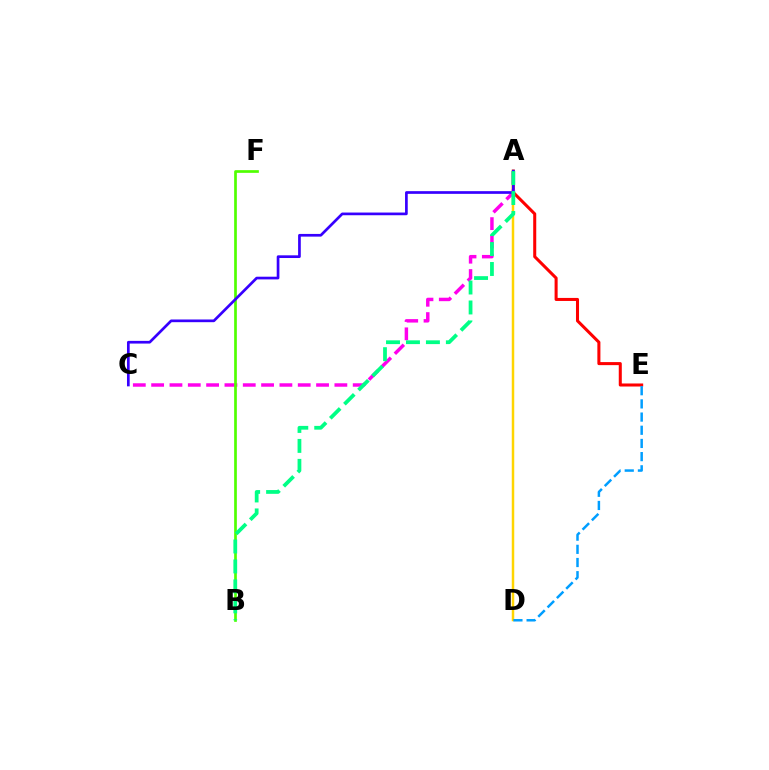{('A', 'E'): [{'color': '#ff0000', 'line_style': 'solid', 'thickness': 2.19}], ('A', 'D'): [{'color': '#ffd500', 'line_style': 'solid', 'thickness': 1.78}], ('A', 'C'): [{'color': '#ff00ed', 'line_style': 'dashed', 'thickness': 2.49}, {'color': '#3700ff', 'line_style': 'solid', 'thickness': 1.94}], ('B', 'F'): [{'color': '#4fff00', 'line_style': 'solid', 'thickness': 1.94}], ('D', 'E'): [{'color': '#009eff', 'line_style': 'dashed', 'thickness': 1.79}], ('A', 'B'): [{'color': '#00ff86', 'line_style': 'dashed', 'thickness': 2.71}]}